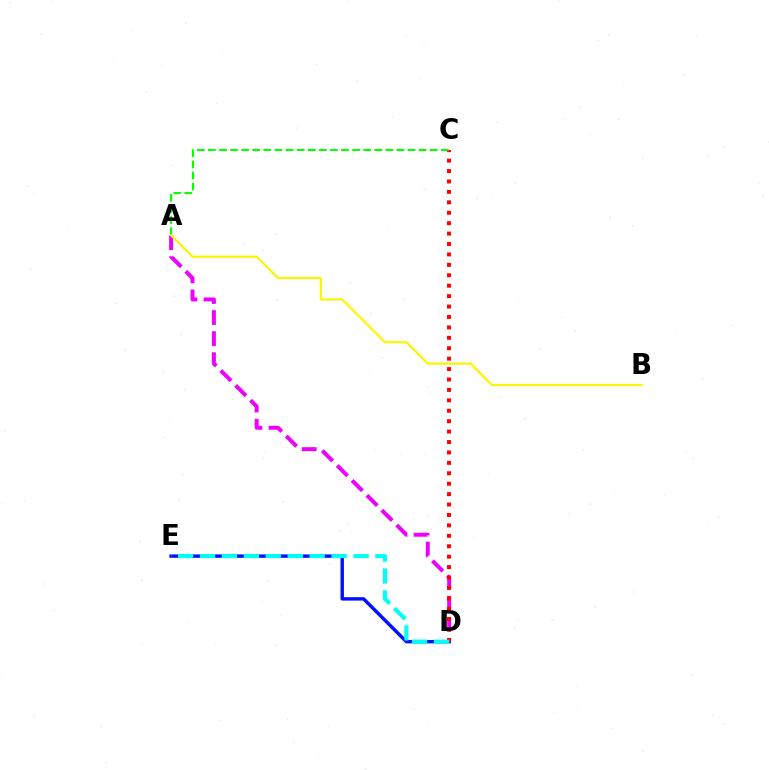{('D', 'E'): [{'color': '#0010ff', 'line_style': 'solid', 'thickness': 2.46}, {'color': '#00fff6', 'line_style': 'dashed', 'thickness': 2.98}], ('A', 'D'): [{'color': '#ee00ff', 'line_style': 'dashed', 'thickness': 2.86}], ('C', 'D'): [{'color': '#ff0000', 'line_style': 'dotted', 'thickness': 2.83}], ('A', 'C'): [{'color': '#08ff00', 'line_style': 'dashed', 'thickness': 1.51}], ('A', 'B'): [{'color': '#fcf500', 'line_style': 'solid', 'thickness': 1.59}]}